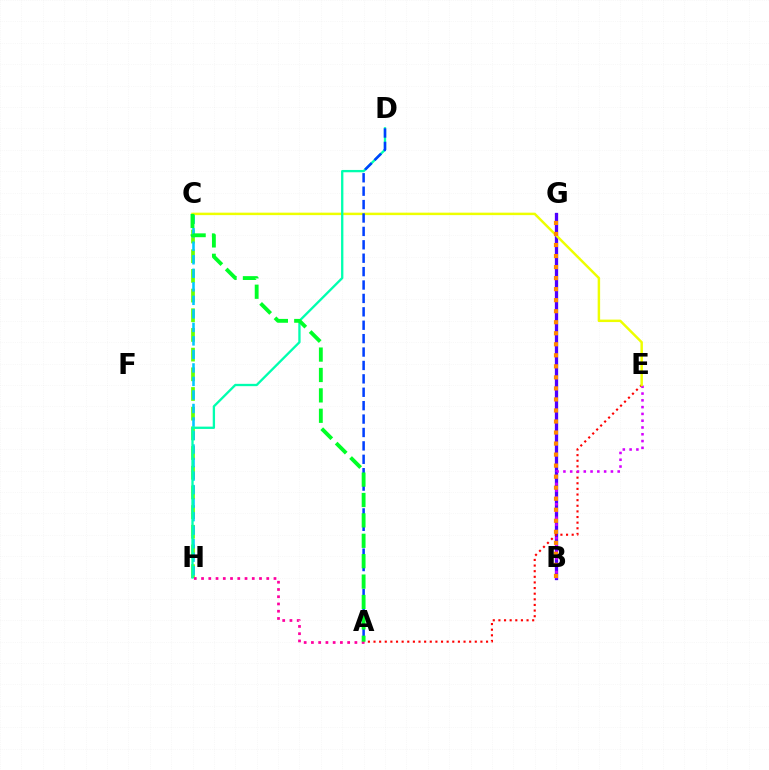{('C', 'H'): [{'color': '#66ff00', 'line_style': 'dashed', 'thickness': 2.67}, {'color': '#00c7ff', 'line_style': 'dashed', 'thickness': 1.84}], ('B', 'G'): [{'color': '#4f00ff', 'line_style': 'solid', 'thickness': 2.37}, {'color': '#ff8800', 'line_style': 'dotted', 'thickness': 3.0}], ('A', 'E'): [{'color': '#ff0000', 'line_style': 'dotted', 'thickness': 1.53}], ('B', 'E'): [{'color': '#d600ff', 'line_style': 'dotted', 'thickness': 1.84}], ('C', 'E'): [{'color': '#eeff00', 'line_style': 'solid', 'thickness': 1.78}], ('A', 'H'): [{'color': '#ff00a0', 'line_style': 'dotted', 'thickness': 1.97}], ('D', 'H'): [{'color': '#00ffaf', 'line_style': 'solid', 'thickness': 1.67}], ('A', 'D'): [{'color': '#003fff', 'line_style': 'dashed', 'thickness': 1.82}], ('A', 'C'): [{'color': '#00ff27', 'line_style': 'dashed', 'thickness': 2.77}]}